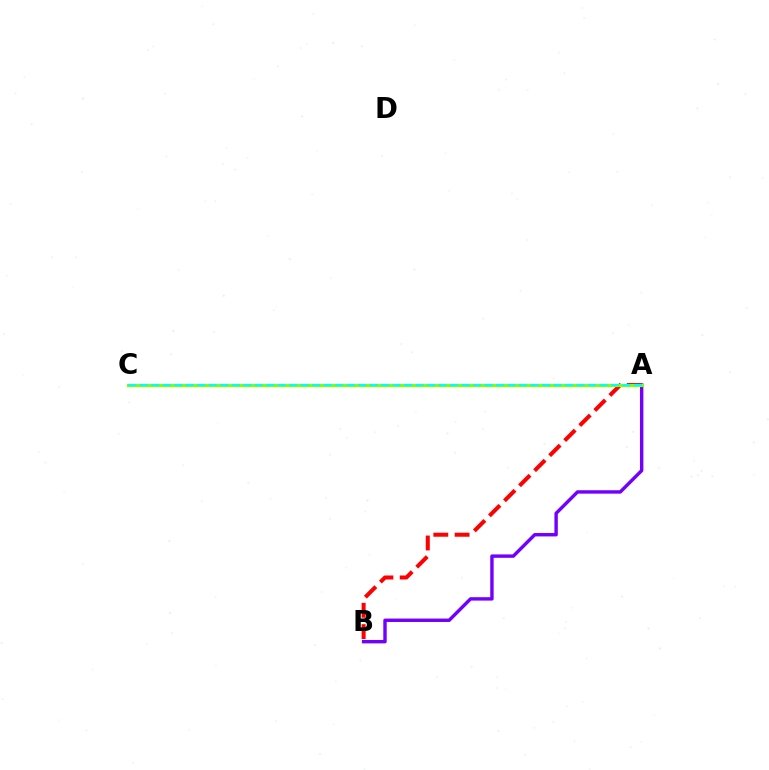{('A', 'B'): [{'color': '#7200ff', 'line_style': 'solid', 'thickness': 2.46}, {'color': '#ff0000', 'line_style': 'dashed', 'thickness': 2.89}], ('A', 'C'): [{'color': '#84ff00', 'line_style': 'solid', 'thickness': 2.26}, {'color': '#00fff6', 'line_style': 'dashed', 'thickness': 1.56}]}